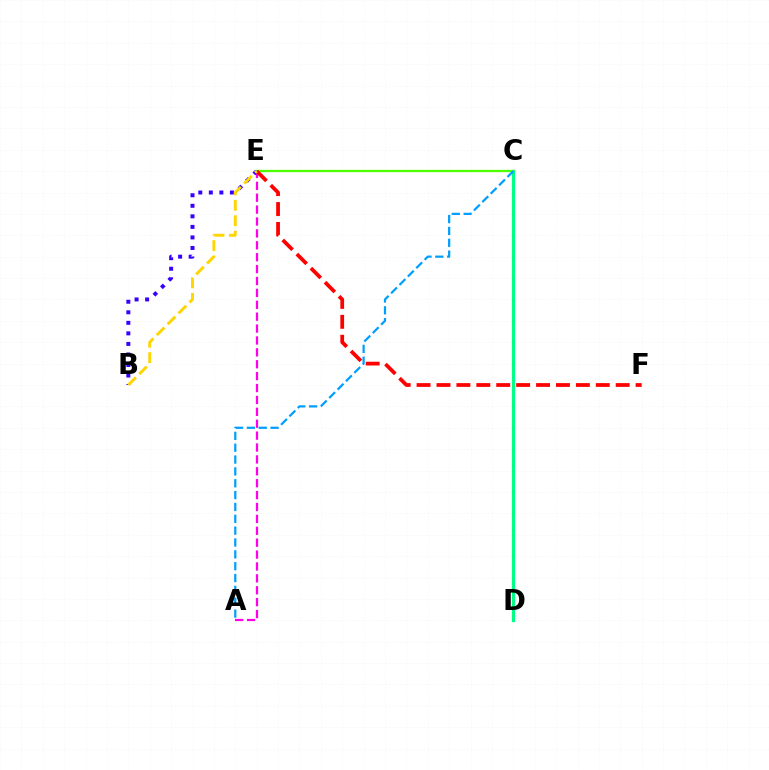{('C', 'D'): [{'color': '#00ff86', 'line_style': 'solid', 'thickness': 2.3}], ('A', 'E'): [{'color': '#ff00ed', 'line_style': 'dashed', 'thickness': 1.62}], ('C', 'E'): [{'color': '#4fff00', 'line_style': 'solid', 'thickness': 1.65}], ('B', 'E'): [{'color': '#3700ff', 'line_style': 'dotted', 'thickness': 2.86}, {'color': '#ffd500', 'line_style': 'dashed', 'thickness': 2.09}], ('A', 'C'): [{'color': '#009eff', 'line_style': 'dashed', 'thickness': 1.61}], ('E', 'F'): [{'color': '#ff0000', 'line_style': 'dashed', 'thickness': 2.7}]}